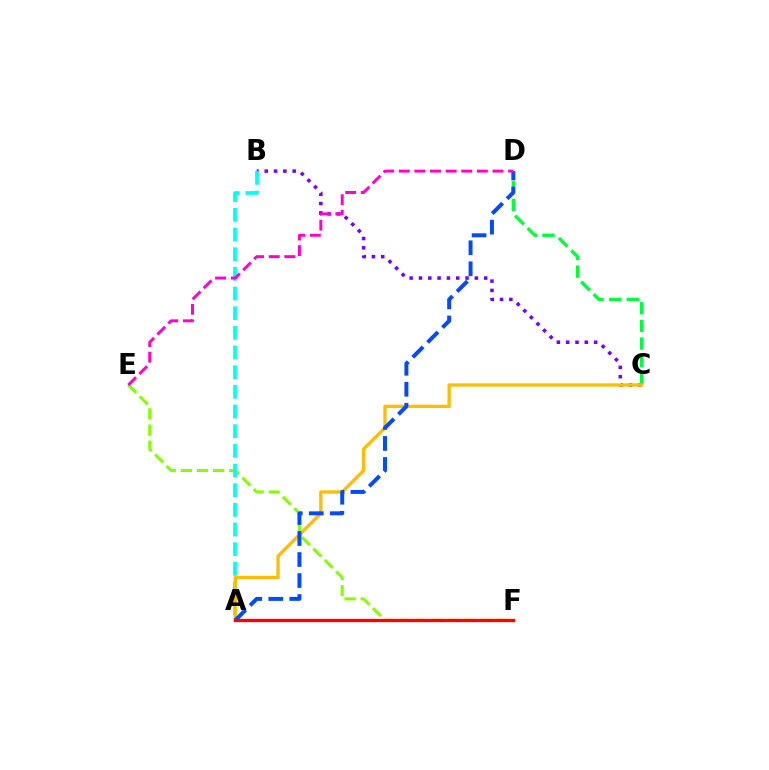{('B', 'C'): [{'color': '#7200ff', 'line_style': 'dotted', 'thickness': 2.53}], ('E', 'F'): [{'color': '#84ff00', 'line_style': 'dashed', 'thickness': 2.19}], ('C', 'D'): [{'color': '#00ff39', 'line_style': 'dashed', 'thickness': 2.4}], ('A', 'B'): [{'color': '#00fff6', 'line_style': 'dashed', 'thickness': 2.67}], ('A', 'C'): [{'color': '#ffbd00', 'line_style': 'solid', 'thickness': 2.4}], ('A', 'D'): [{'color': '#004bff', 'line_style': 'dashed', 'thickness': 2.85}], ('D', 'E'): [{'color': '#ff00cf', 'line_style': 'dashed', 'thickness': 2.12}], ('A', 'F'): [{'color': '#ff0000', 'line_style': 'solid', 'thickness': 2.38}]}